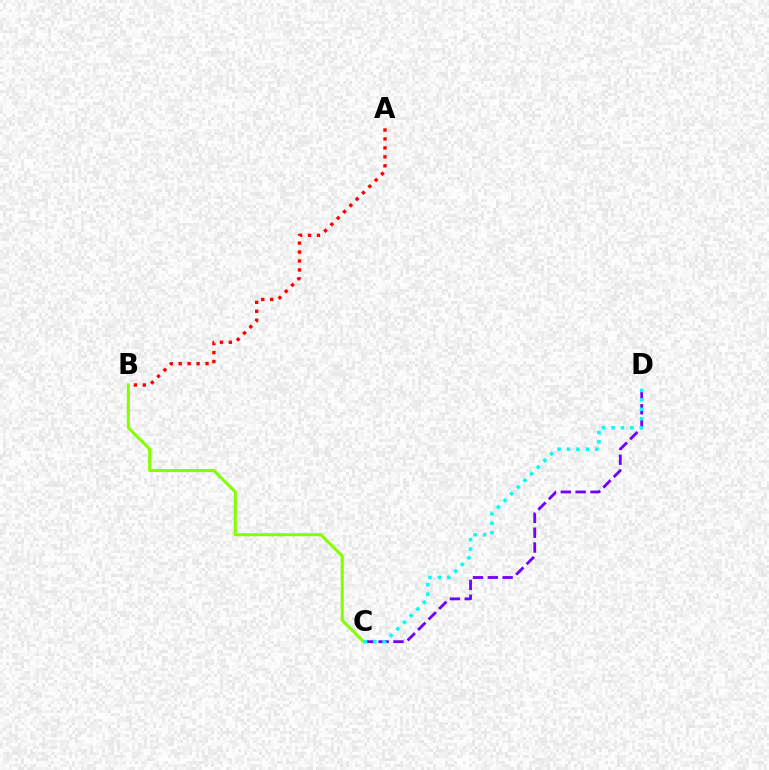{('C', 'D'): [{'color': '#7200ff', 'line_style': 'dashed', 'thickness': 2.01}, {'color': '#00fff6', 'line_style': 'dotted', 'thickness': 2.56}], ('A', 'B'): [{'color': '#ff0000', 'line_style': 'dotted', 'thickness': 2.43}], ('B', 'C'): [{'color': '#84ff00', 'line_style': 'solid', 'thickness': 2.19}]}